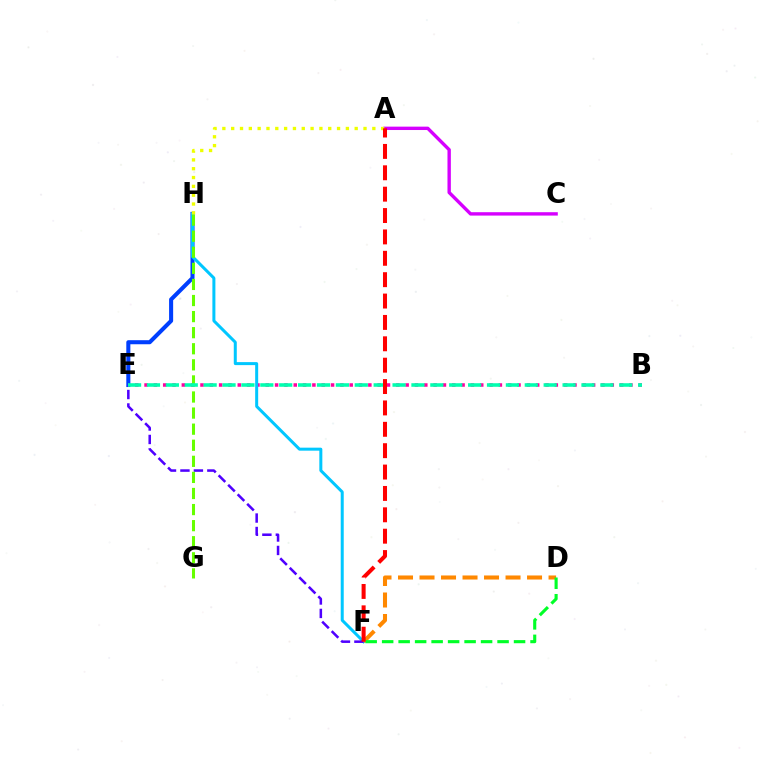{('E', 'H'): [{'color': '#003fff', 'line_style': 'solid', 'thickness': 2.92}], ('B', 'E'): [{'color': '#ff00a0', 'line_style': 'dotted', 'thickness': 2.53}, {'color': '#00ffaf', 'line_style': 'dashed', 'thickness': 2.57}], ('A', 'C'): [{'color': '#d600ff', 'line_style': 'solid', 'thickness': 2.44}], ('F', 'H'): [{'color': '#00c7ff', 'line_style': 'solid', 'thickness': 2.17}], ('E', 'F'): [{'color': '#4f00ff', 'line_style': 'dashed', 'thickness': 1.83}], ('G', 'H'): [{'color': '#66ff00', 'line_style': 'dashed', 'thickness': 2.18}], ('A', 'H'): [{'color': '#eeff00', 'line_style': 'dotted', 'thickness': 2.4}], ('D', 'F'): [{'color': '#ff8800', 'line_style': 'dashed', 'thickness': 2.92}, {'color': '#00ff27', 'line_style': 'dashed', 'thickness': 2.24}], ('A', 'F'): [{'color': '#ff0000', 'line_style': 'dashed', 'thickness': 2.9}]}